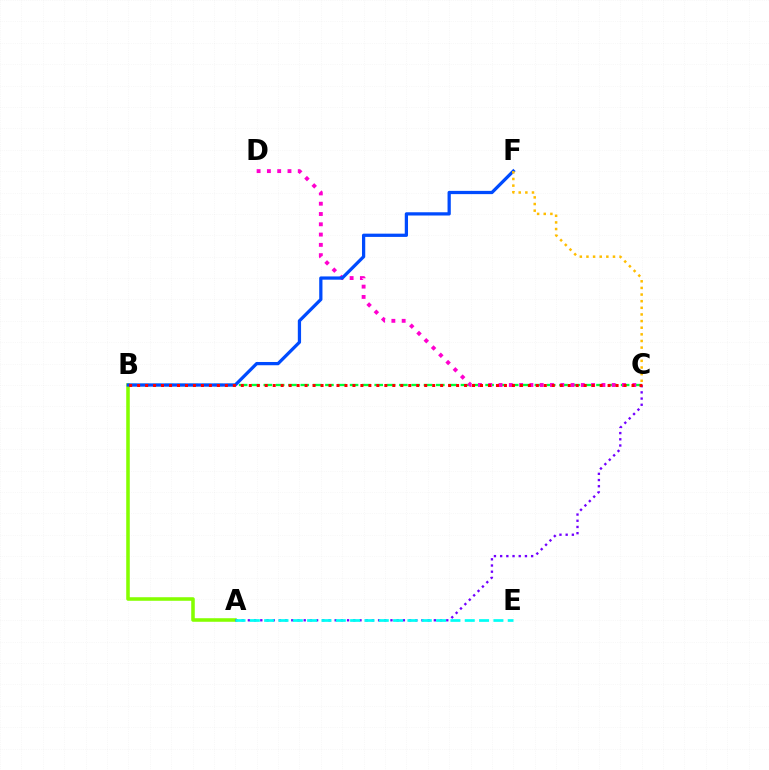{('B', 'C'): [{'color': '#00ff39', 'line_style': 'dashed', 'thickness': 1.67}, {'color': '#ff0000', 'line_style': 'dotted', 'thickness': 2.17}], ('C', 'D'): [{'color': '#ff00cf', 'line_style': 'dotted', 'thickness': 2.8}], ('A', 'B'): [{'color': '#84ff00', 'line_style': 'solid', 'thickness': 2.56}], ('A', 'C'): [{'color': '#7200ff', 'line_style': 'dotted', 'thickness': 1.68}], ('A', 'E'): [{'color': '#00fff6', 'line_style': 'dashed', 'thickness': 1.95}], ('B', 'F'): [{'color': '#004bff', 'line_style': 'solid', 'thickness': 2.34}], ('C', 'F'): [{'color': '#ffbd00', 'line_style': 'dotted', 'thickness': 1.8}]}